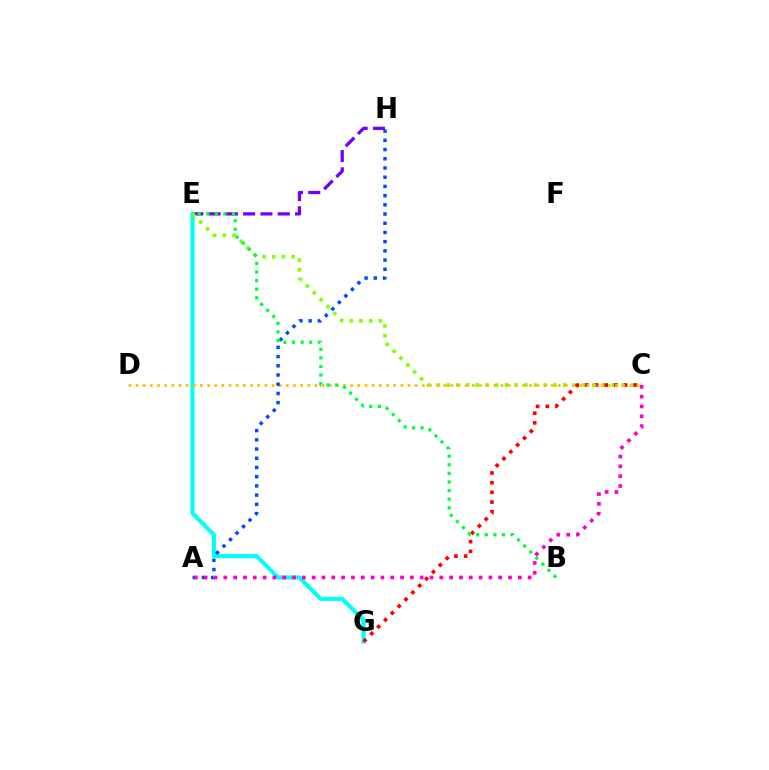{('E', 'H'): [{'color': '#7200ff', 'line_style': 'dashed', 'thickness': 2.35}], ('E', 'G'): [{'color': '#00fff6', 'line_style': 'solid', 'thickness': 2.95}], ('C', 'E'): [{'color': '#84ff00', 'line_style': 'dotted', 'thickness': 2.64}], ('C', 'G'): [{'color': '#ff0000', 'line_style': 'dotted', 'thickness': 2.63}], ('C', 'D'): [{'color': '#ffbd00', 'line_style': 'dotted', 'thickness': 1.94}], ('A', 'H'): [{'color': '#004bff', 'line_style': 'dotted', 'thickness': 2.5}], ('B', 'E'): [{'color': '#00ff39', 'line_style': 'dotted', 'thickness': 2.33}], ('A', 'C'): [{'color': '#ff00cf', 'line_style': 'dotted', 'thickness': 2.67}]}